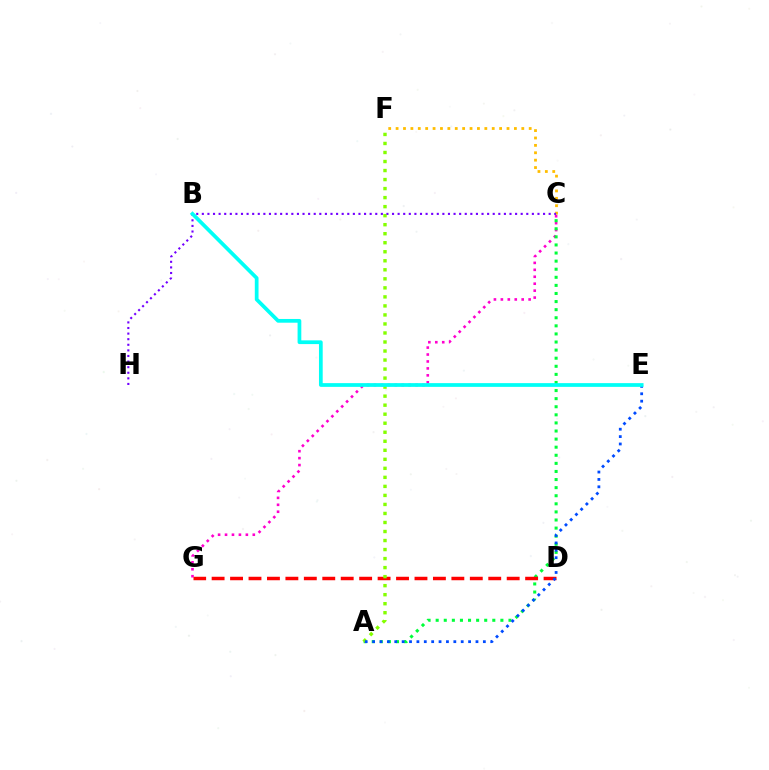{('C', 'G'): [{'color': '#ff00cf', 'line_style': 'dotted', 'thickness': 1.89}], ('A', 'C'): [{'color': '#00ff39', 'line_style': 'dotted', 'thickness': 2.2}], ('C', 'F'): [{'color': '#ffbd00', 'line_style': 'dotted', 'thickness': 2.01}], ('D', 'G'): [{'color': '#ff0000', 'line_style': 'dashed', 'thickness': 2.51}], ('A', 'F'): [{'color': '#84ff00', 'line_style': 'dotted', 'thickness': 2.45}], ('C', 'H'): [{'color': '#7200ff', 'line_style': 'dotted', 'thickness': 1.52}], ('A', 'E'): [{'color': '#004bff', 'line_style': 'dotted', 'thickness': 2.01}], ('B', 'E'): [{'color': '#00fff6', 'line_style': 'solid', 'thickness': 2.69}]}